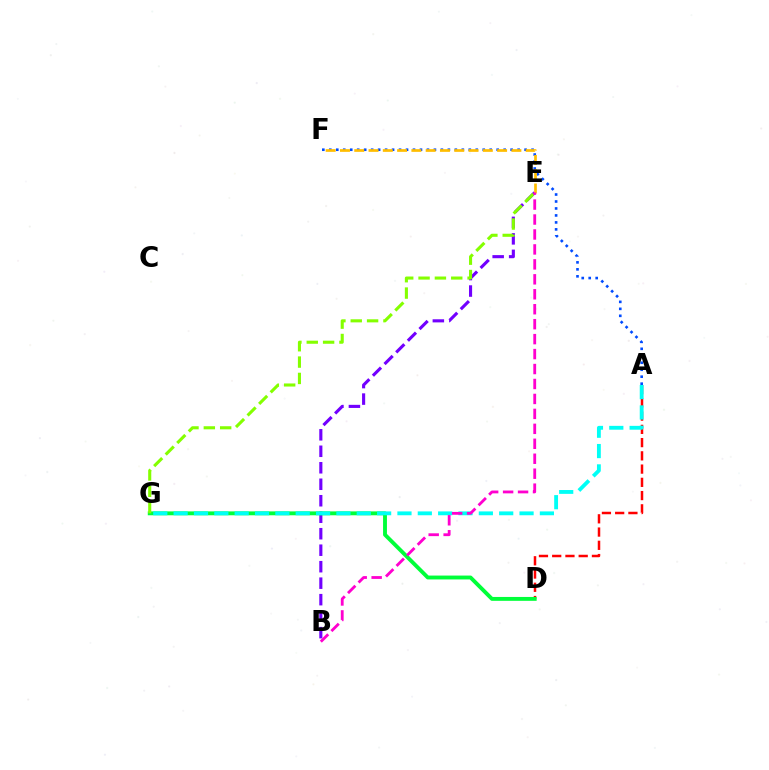{('B', 'E'): [{'color': '#7200ff', 'line_style': 'dashed', 'thickness': 2.24}, {'color': '#ff00cf', 'line_style': 'dashed', 'thickness': 2.03}], ('A', 'D'): [{'color': '#ff0000', 'line_style': 'dashed', 'thickness': 1.8}], ('D', 'G'): [{'color': '#00ff39', 'line_style': 'solid', 'thickness': 2.79}], ('A', 'G'): [{'color': '#00fff6', 'line_style': 'dashed', 'thickness': 2.76}], ('A', 'F'): [{'color': '#004bff', 'line_style': 'dotted', 'thickness': 1.9}], ('E', 'G'): [{'color': '#84ff00', 'line_style': 'dashed', 'thickness': 2.22}], ('E', 'F'): [{'color': '#ffbd00', 'line_style': 'dashed', 'thickness': 1.94}]}